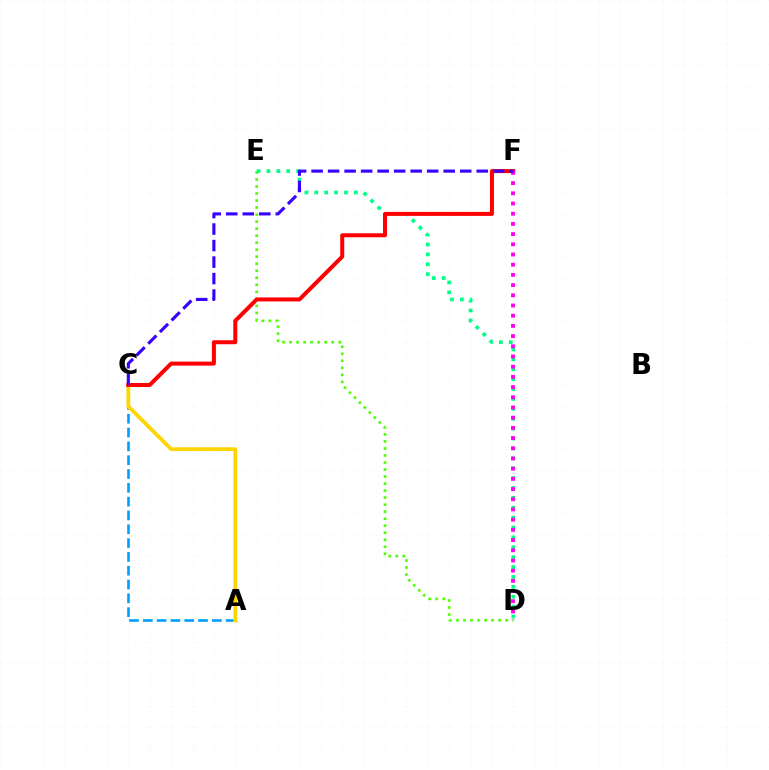{('A', 'C'): [{'color': '#009eff', 'line_style': 'dashed', 'thickness': 1.88}, {'color': '#ffd500', 'line_style': 'solid', 'thickness': 2.72}], ('D', 'E'): [{'color': '#4fff00', 'line_style': 'dotted', 'thickness': 1.91}, {'color': '#00ff86', 'line_style': 'dotted', 'thickness': 2.69}], ('C', 'F'): [{'color': '#ff0000', 'line_style': 'solid', 'thickness': 2.88}, {'color': '#3700ff', 'line_style': 'dashed', 'thickness': 2.24}], ('D', 'F'): [{'color': '#ff00ed', 'line_style': 'dotted', 'thickness': 2.77}]}